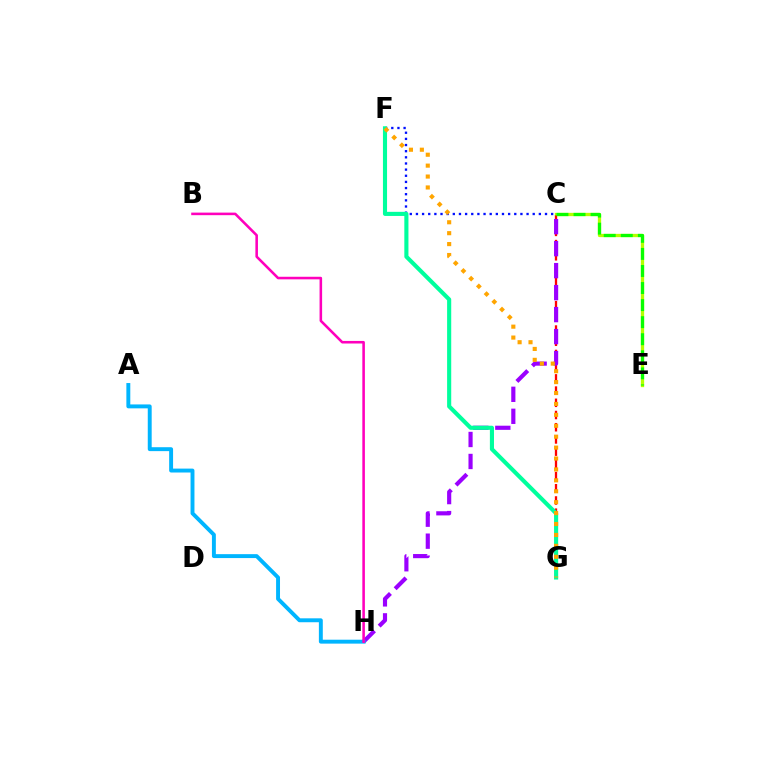{('C', 'F'): [{'color': '#0010ff', 'line_style': 'dotted', 'thickness': 1.67}], ('C', 'E'): [{'color': '#b3ff00', 'line_style': 'solid', 'thickness': 2.37}, {'color': '#08ff00', 'line_style': 'dashed', 'thickness': 2.32}], ('C', 'G'): [{'color': '#ff0000', 'line_style': 'dashed', 'thickness': 1.66}], ('C', 'H'): [{'color': '#9b00ff', 'line_style': 'dashed', 'thickness': 2.99}], ('A', 'H'): [{'color': '#00b5ff', 'line_style': 'solid', 'thickness': 2.82}], ('F', 'G'): [{'color': '#00ff9d', 'line_style': 'solid', 'thickness': 2.96}, {'color': '#ffa500', 'line_style': 'dotted', 'thickness': 2.97}], ('B', 'H'): [{'color': '#ff00bd', 'line_style': 'solid', 'thickness': 1.85}]}